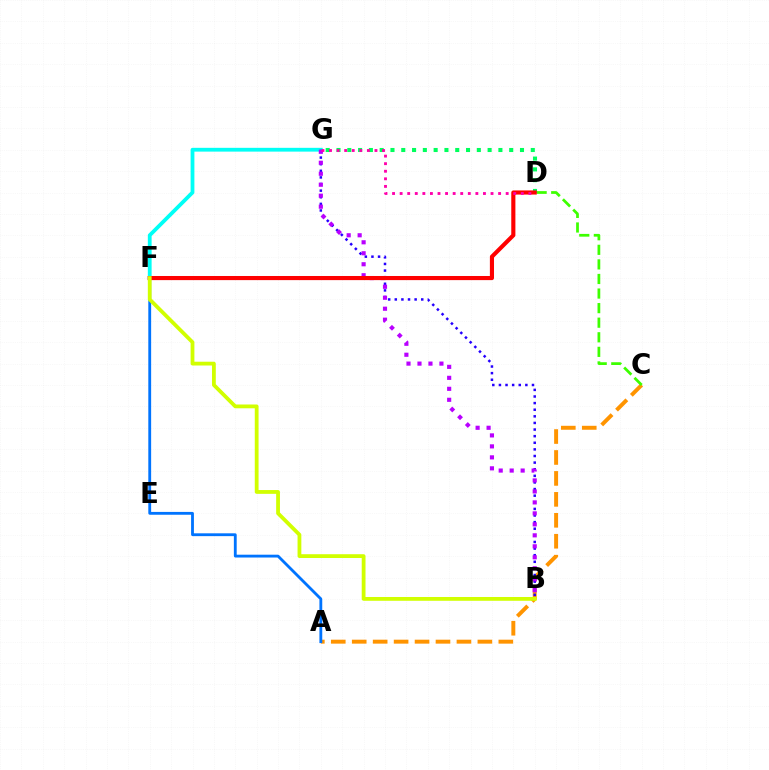{('F', 'G'): [{'color': '#00fff6', 'line_style': 'solid', 'thickness': 2.73}], ('A', 'C'): [{'color': '#ff9400', 'line_style': 'dashed', 'thickness': 2.85}], ('B', 'G'): [{'color': '#2500ff', 'line_style': 'dotted', 'thickness': 1.8}, {'color': '#b900ff', 'line_style': 'dotted', 'thickness': 2.98}], ('C', 'D'): [{'color': '#3dff00', 'line_style': 'dashed', 'thickness': 1.98}], ('A', 'F'): [{'color': '#0074ff', 'line_style': 'solid', 'thickness': 2.04}], ('D', 'G'): [{'color': '#00ff5c', 'line_style': 'dotted', 'thickness': 2.93}, {'color': '#ff00ac', 'line_style': 'dotted', 'thickness': 2.06}], ('D', 'F'): [{'color': '#ff0000', 'line_style': 'solid', 'thickness': 2.97}], ('B', 'F'): [{'color': '#d1ff00', 'line_style': 'solid', 'thickness': 2.73}]}